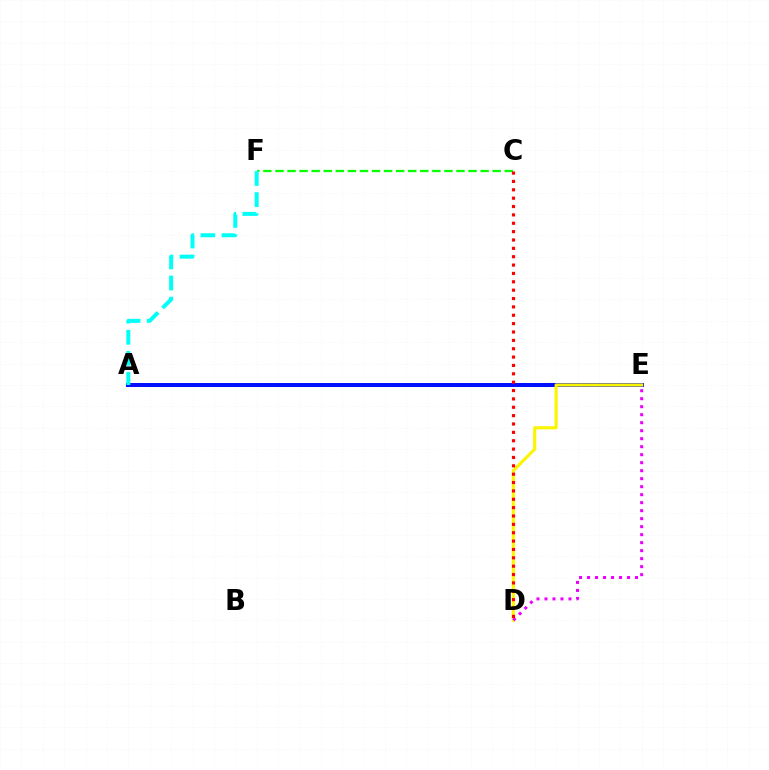{('A', 'E'): [{'color': '#0010ff', 'line_style': 'solid', 'thickness': 2.87}], ('D', 'E'): [{'color': '#fcf500', 'line_style': 'solid', 'thickness': 2.25}, {'color': '#ee00ff', 'line_style': 'dotted', 'thickness': 2.17}], ('C', 'F'): [{'color': '#08ff00', 'line_style': 'dashed', 'thickness': 1.64}], ('C', 'D'): [{'color': '#ff0000', 'line_style': 'dotted', 'thickness': 2.27}], ('A', 'F'): [{'color': '#00fff6', 'line_style': 'dashed', 'thickness': 2.87}]}